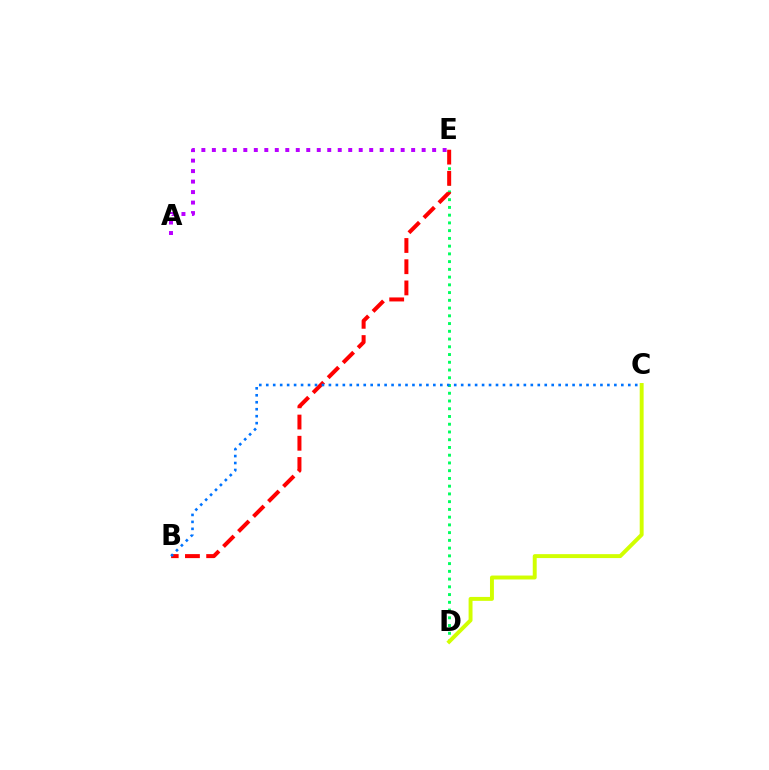{('D', 'E'): [{'color': '#00ff5c', 'line_style': 'dotted', 'thickness': 2.1}], ('A', 'E'): [{'color': '#b900ff', 'line_style': 'dotted', 'thickness': 2.85}], ('B', 'E'): [{'color': '#ff0000', 'line_style': 'dashed', 'thickness': 2.88}], ('B', 'C'): [{'color': '#0074ff', 'line_style': 'dotted', 'thickness': 1.89}], ('C', 'D'): [{'color': '#d1ff00', 'line_style': 'solid', 'thickness': 2.83}]}